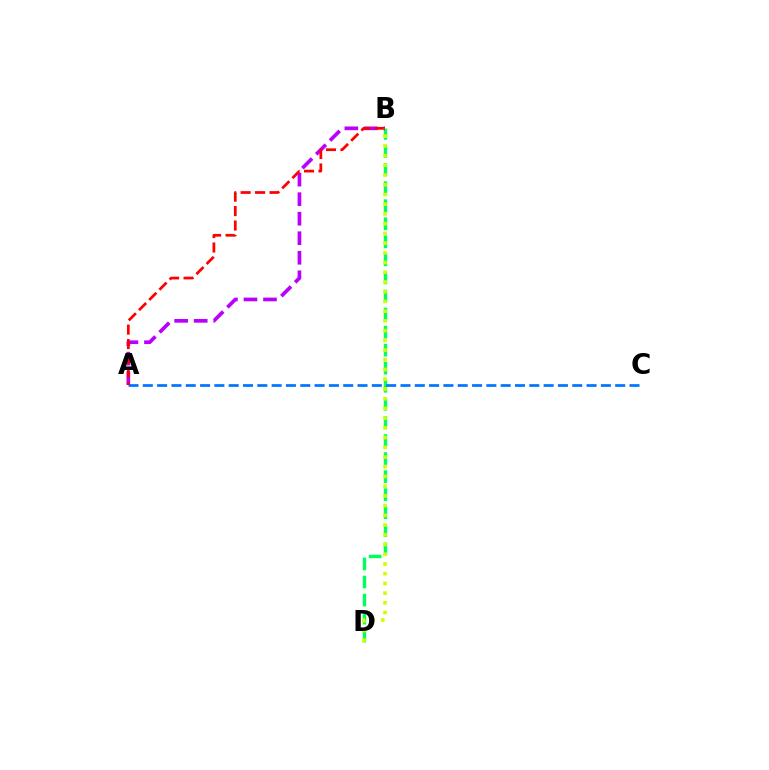{('B', 'D'): [{'color': '#00ff5c', 'line_style': 'dashed', 'thickness': 2.45}, {'color': '#d1ff00', 'line_style': 'dotted', 'thickness': 2.64}], ('A', 'C'): [{'color': '#0074ff', 'line_style': 'dashed', 'thickness': 1.94}], ('A', 'B'): [{'color': '#b900ff', 'line_style': 'dashed', 'thickness': 2.65}, {'color': '#ff0000', 'line_style': 'dashed', 'thickness': 1.96}]}